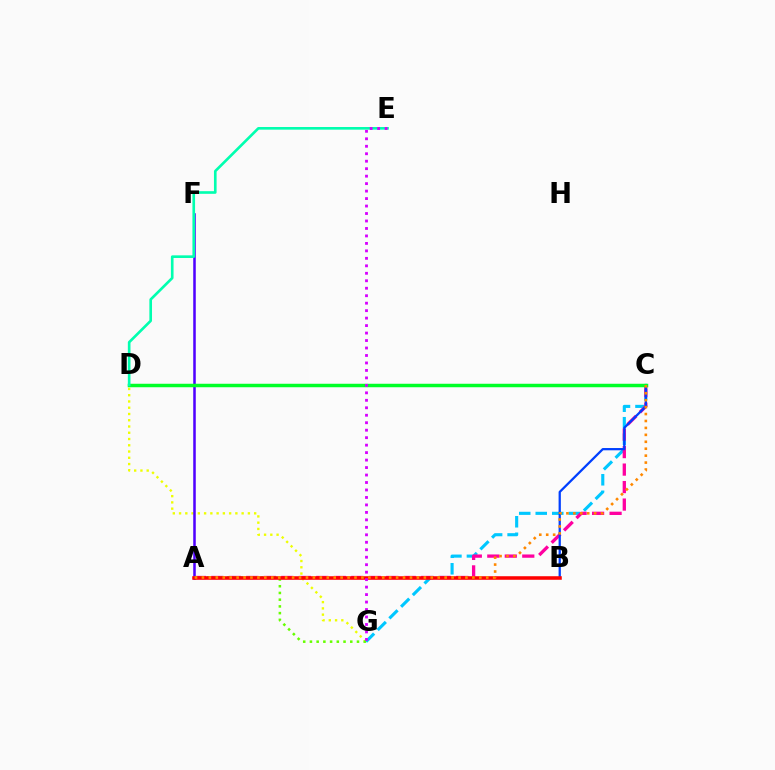{('D', 'G'): [{'color': '#eeff00', 'line_style': 'dotted', 'thickness': 1.7}], ('C', 'G'): [{'color': '#00c7ff', 'line_style': 'dashed', 'thickness': 2.24}], ('A', 'C'): [{'color': '#ff00a0', 'line_style': 'dashed', 'thickness': 2.38}, {'color': '#ff8800', 'line_style': 'dotted', 'thickness': 1.88}], ('B', 'C'): [{'color': '#003fff', 'line_style': 'solid', 'thickness': 1.63}], ('A', 'F'): [{'color': '#4f00ff', 'line_style': 'solid', 'thickness': 1.83}], ('A', 'G'): [{'color': '#66ff00', 'line_style': 'dotted', 'thickness': 1.83}], ('C', 'D'): [{'color': '#00ff27', 'line_style': 'solid', 'thickness': 2.51}], ('A', 'B'): [{'color': '#ff0000', 'line_style': 'solid', 'thickness': 2.56}], ('D', 'E'): [{'color': '#00ffaf', 'line_style': 'solid', 'thickness': 1.9}], ('E', 'G'): [{'color': '#d600ff', 'line_style': 'dotted', 'thickness': 2.03}]}